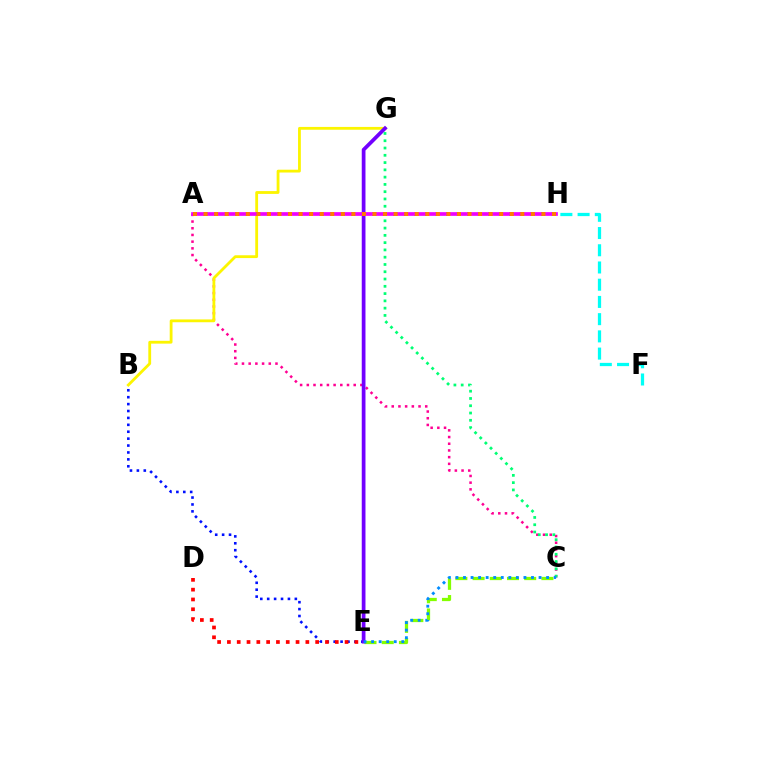{('C', 'E'): [{'color': '#84ff00', 'line_style': 'dashed', 'thickness': 2.34}, {'color': '#008cff', 'line_style': 'dotted', 'thickness': 2.05}], ('B', 'E'): [{'color': '#0010ff', 'line_style': 'dotted', 'thickness': 1.88}], ('A', 'C'): [{'color': '#ff0094', 'line_style': 'dotted', 'thickness': 1.82}], ('B', 'G'): [{'color': '#fcf500', 'line_style': 'solid', 'thickness': 2.02}], ('A', 'H'): [{'color': '#08ff00', 'line_style': 'dotted', 'thickness': 2.86}, {'color': '#ee00ff', 'line_style': 'solid', 'thickness': 2.66}, {'color': '#ff7c00', 'line_style': 'dotted', 'thickness': 2.87}], ('E', 'G'): [{'color': '#7200ff', 'line_style': 'solid', 'thickness': 2.69}], ('C', 'G'): [{'color': '#00ff74', 'line_style': 'dotted', 'thickness': 1.98}], ('D', 'E'): [{'color': '#ff0000', 'line_style': 'dotted', 'thickness': 2.66}], ('F', 'H'): [{'color': '#00fff6', 'line_style': 'dashed', 'thickness': 2.34}]}